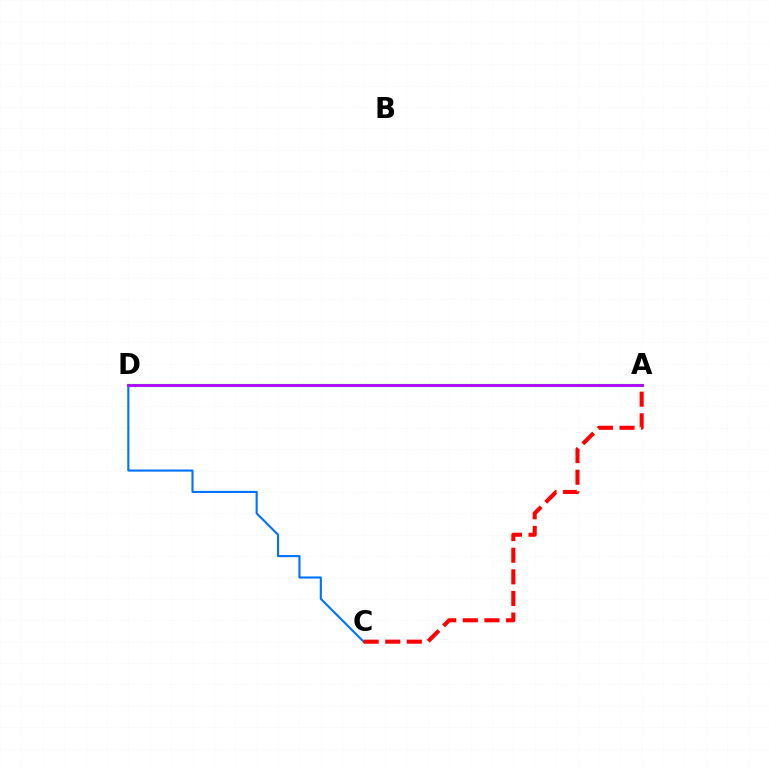{('C', 'D'): [{'color': '#0074ff', 'line_style': 'solid', 'thickness': 1.53}], ('A', 'D'): [{'color': '#d1ff00', 'line_style': 'solid', 'thickness': 1.51}, {'color': '#00ff5c', 'line_style': 'solid', 'thickness': 2.24}, {'color': '#b900ff', 'line_style': 'solid', 'thickness': 2.02}], ('A', 'C'): [{'color': '#ff0000', 'line_style': 'dashed', 'thickness': 2.94}]}